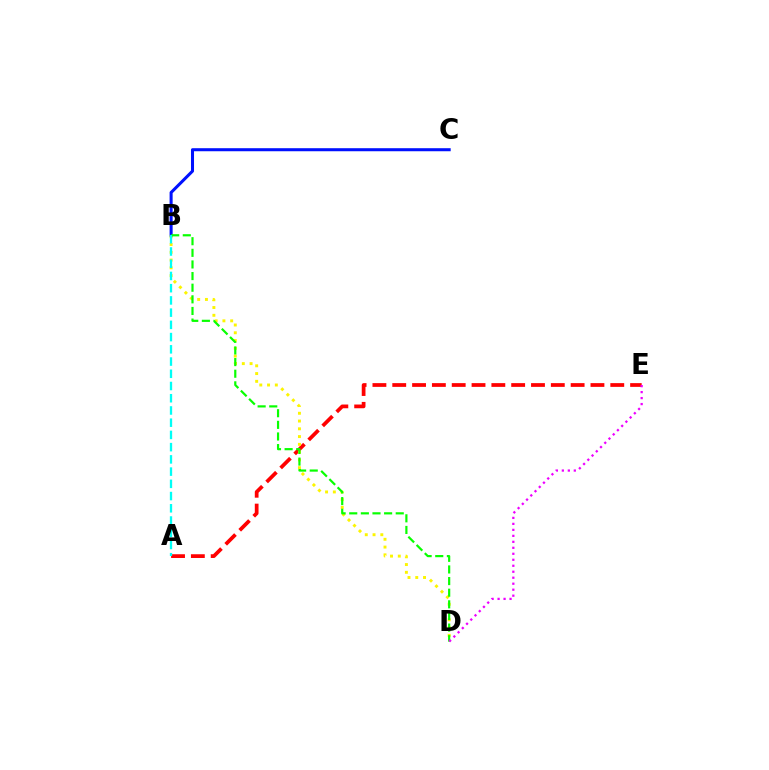{('A', 'E'): [{'color': '#ff0000', 'line_style': 'dashed', 'thickness': 2.69}], ('B', 'C'): [{'color': '#0010ff', 'line_style': 'solid', 'thickness': 2.19}], ('B', 'D'): [{'color': '#fcf500', 'line_style': 'dotted', 'thickness': 2.11}, {'color': '#08ff00', 'line_style': 'dashed', 'thickness': 1.58}], ('A', 'B'): [{'color': '#00fff6', 'line_style': 'dashed', 'thickness': 1.66}], ('D', 'E'): [{'color': '#ee00ff', 'line_style': 'dotted', 'thickness': 1.63}]}